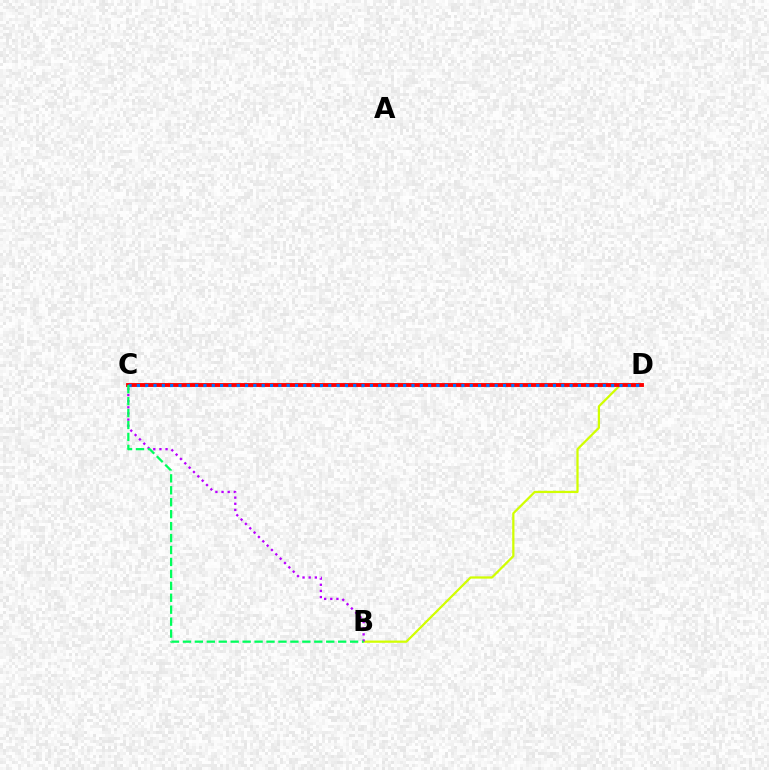{('B', 'D'): [{'color': '#d1ff00', 'line_style': 'solid', 'thickness': 1.61}], ('C', 'D'): [{'color': '#ff0000', 'line_style': 'solid', 'thickness': 2.79}, {'color': '#0074ff', 'line_style': 'dotted', 'thickness': 2.26}], ('B', 'C'): [{'color': '#b900ff', 'line_style': 'dotted', 'thickness': 1.67}, {'color': '#00ff5c', 'line_style': 'dashed', 'thickness': 1.62}]}